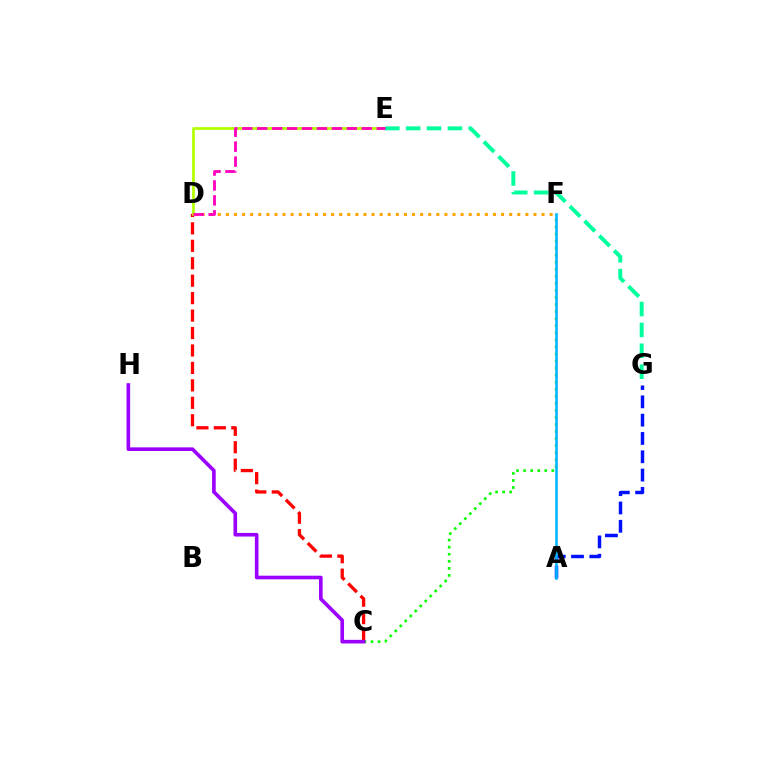{('A', 'G'): [{'color': '#0010ff', 'line_style': 'dashed', 'thickness': 2.49}], ('C', 'D'): [{'color': '#ff0000', 'line_style': 'dashed', 'thickness': 2.37}], ('D', 'E'): [{'color': '#b3ff00', 'line_style': 'solid', 'thickness': 1.97}, {'color': '#ff00bd', 'line_style': 'dashed', 'thickness': 2.03}], ('E', 'G'): [{'color': '#00ff9d', 'line_style': 'dashed', 'thickness': 2.84}], ('D', 'F'): [{'color': '#ffa500', 'line_style': 'dotted', 'thickness': 2.2}], ('C', 'F'): [{'color': '#08ff00', 'line_style': 'dotted', 'thickness': 1.92}], ('A', 'F'): [{'color': '#00b5ff', 'line_style': 'solid', 'thickness': 1.86}], ('C', 'H'): [{'color': '#9b00ff', 'line_style': 'solid', 'thickness': 2.61}]}